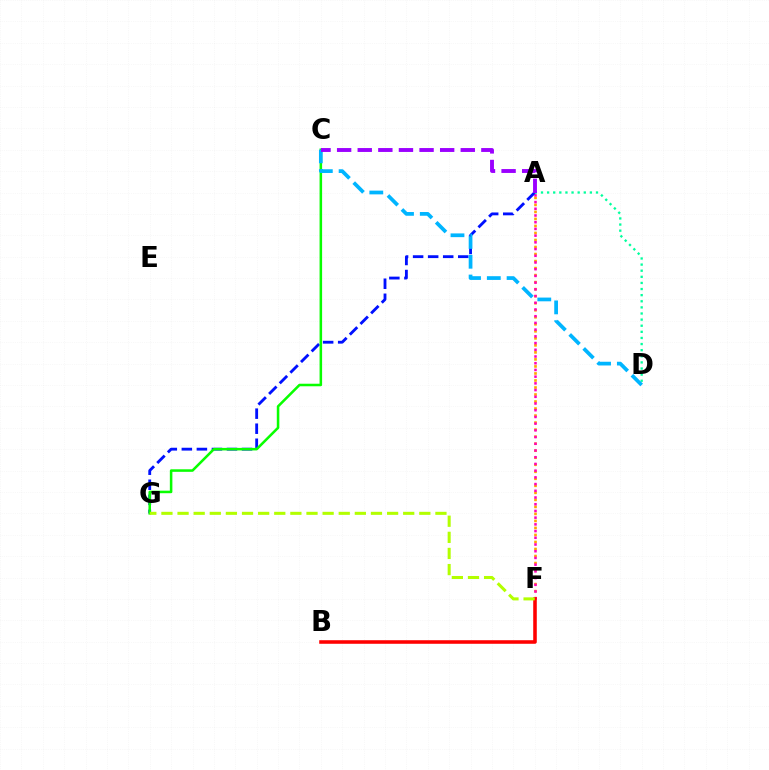{('A', 'F'): [{'color': '#ffa500', 'line_style': 'dotted', 'thickness': 1.91}, {'color': '#ff00bd', 'line_style': 'dotted', 'thickness': 1.82}], ('B', 'F'): [{'color': '#ff0000', 'line_style': 'solid', 'thickness': 2.56}], ('A', 'G'): [{'color': '#0010ff', 'line_style': 'dashed', 'thickness': 2.04}], ('A', 'D'): [{'color': '#00ff9d', 'line_style': 'dotted', 'thickness': 1.66}], ('C', 'G'): [{'color': '#08ff00', 'line_style': 'solid', 'thickness': 1.83}], ('C', 'D'): [{'color': '#00b5ff', 'line_style': 'dashed', 'thickness': 2.69}], ('F', 'G'): [{'color': '#b3ff00', 'line_style': 'dashed', 'thickness': 2.19}], ('A', 'C'): [{'color': '#9b00ff', 'line_style': 'dashed', 'thickness': 2.8}]}